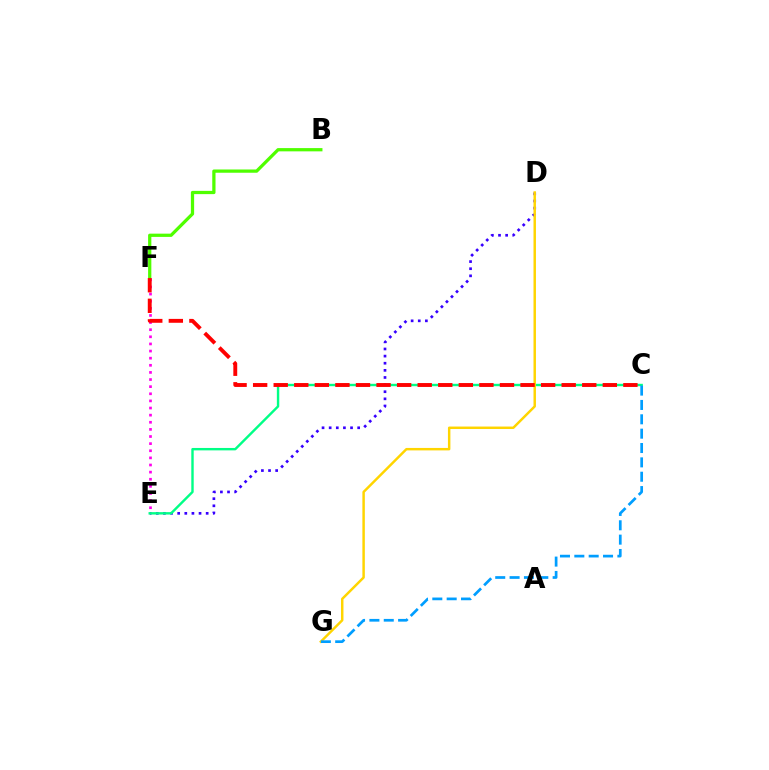{('D', 'E'): [{'color': '#3700ff', 'line_style': 'dotted', 'thickness': 1.94}], ('C', 'E'): [{'color': '#00ff86', 'line_style': 'solid', 'thickness': 1.74}], ('B', 'F'): [{'color': '#4fff00', 'line_style': 'solid', 'thickness': 2.34}], ('D', 'G'): [{'color': '#ffd500', 'line_style': 'solid', 'thickness': 1.77}], ('C', 'G'): [{'color': '#009eff', 'line_style': 'dashed', 'thickness': 1.95}], ('E', 'F'): [{'color': '#ff00ed', 'line_style': 'dotted', 'thickness': 1.93}], ('C', 'F'): [{'color': '#ff0000', 'line_style': 'dashed', 'thickness': 2.79}]}